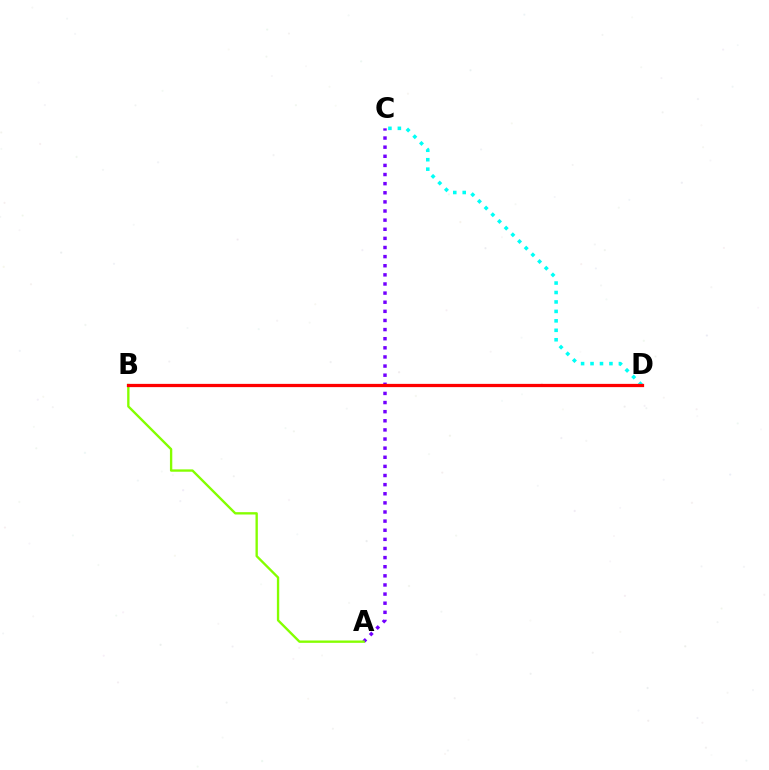{('C', 'D'): [{'color': '#00fff6', 'line_style': 'dotted', 'thickness': 2.57}], ('A', 'C'): [{'color': '#7200ff', 'line_style': 'dotted', 'thickness': 2.48}], ('A', 'B'): [{'color': '#84ff00', 'line_style': 'solid', 'thickness': 1.69}], ('B', 'D'): [{'color': '#ff0000', 'line_style': 'solid', 'thickness': 2.34}]}